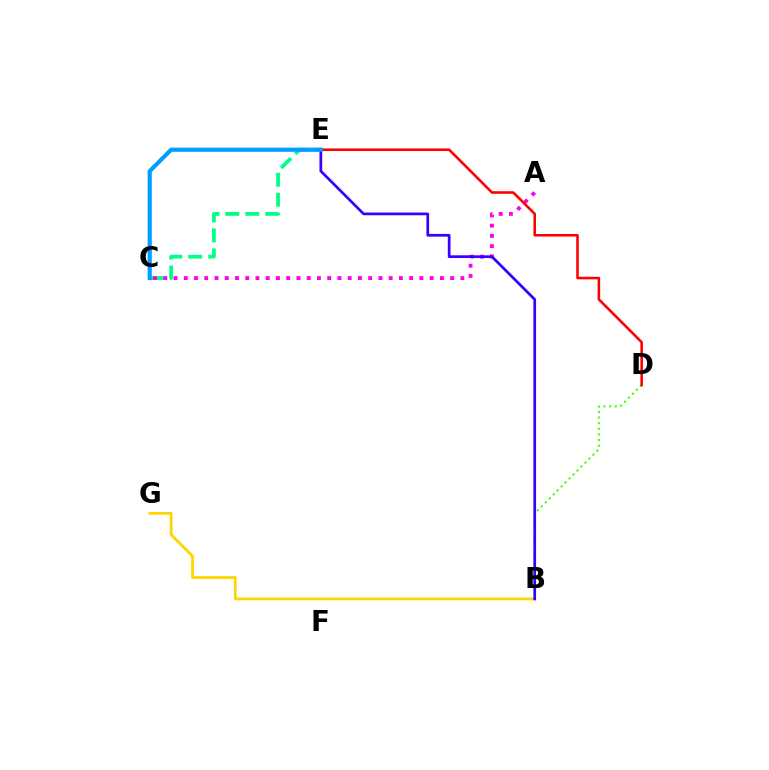{('C', 'E'): [{'color': '#00ff86', 'line_style': 'dashed', 'thickness': 2.71}, {'color': '#009eff', 'line_style': 'solid', 'thickness': 2.99}], ('B', 'D'): [{'color': '#4fff00', 'line_style': 'dotted', 'thickness': 1.53}], ('A', 'C'): [{'color': '#ff00ed', 'line_style': 'dotted', 'thickness': 2.78}], ('D', 'E'): [{'color': '#ff0000', 'line_style': 'solid', 'thickness': 1.86}], ('B', 'G'): [{'color': '#ffd500', 'line_style': 'solid', 'thickness': 2.0}], ('B', 'E'): [{'color': '#3700ff', 'line_style': 'solid', 'thickness': 1.96}]}